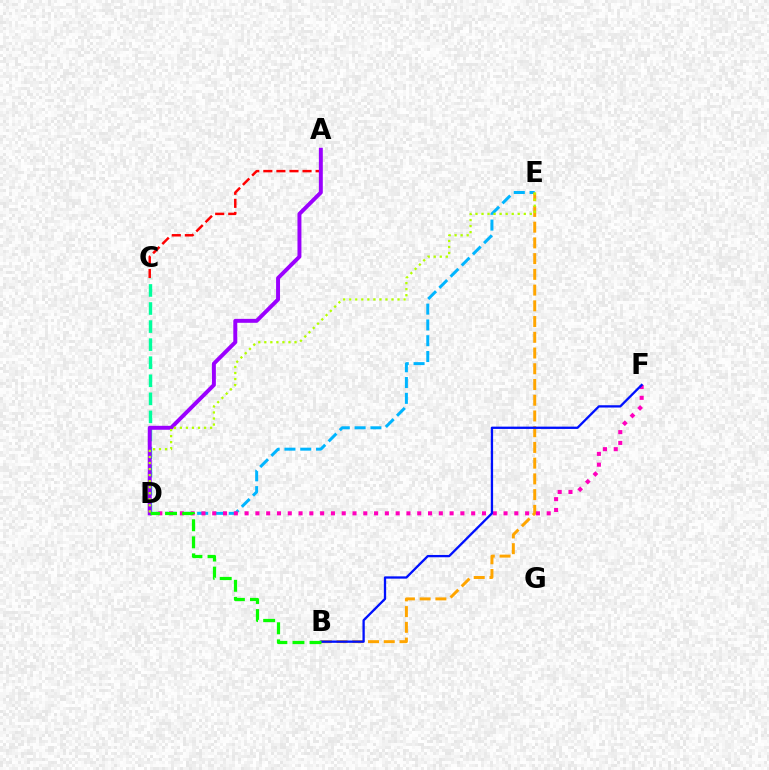{('A', 'C'): [{'color': '#ff0000', 'line_style': 'dashed', 'thickness': 1.77}], ('D', 'E'): [{'color': '#00b5ff', 'line_style': 'dashed', 'thickness': 2.15}, {'color': '#b3ff00', 'line_style': 'dotted', 'thickness': 1.64}], ('B', 'E'): [{'color': '#ffa500', 'line_style': 'dashed', 'thickness': 2.14}], ('D', 'F'): [{'color': '#ff00bd', 'line_style': 'dotted', 'thickness': 2.93}], ('C', 'D'): [{'color': '#00ff9d', 'line_style': 'dashed', 'thickness': 2.45}], ('A', 'D'): [{'color': '#9b00ff', 'line_style': 'solid', 'thickness': 2.83}], ('B', 'F'): [{'color': '#0010ff', 'line_style': 'solid', 'thickness': 1.66}], ('B', 'D'): [{'color': '#08ff00', 'line_style': 'dashed', 'thickness': 2.32}]}